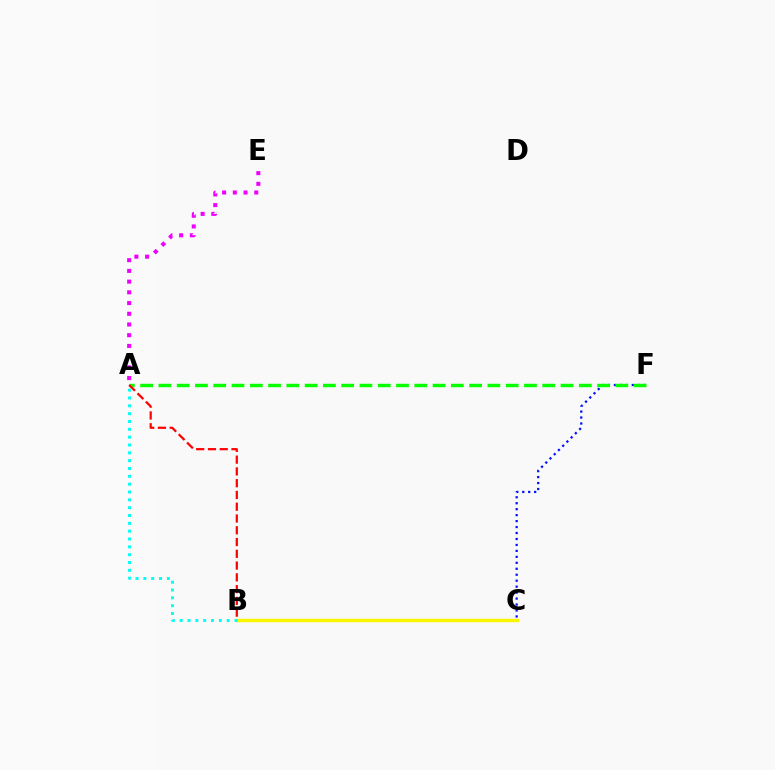{('B', 'C'): [{'color': '#fcf500', 'line_style': 'solid', 'thickness': 2.51}], ('C', 'F'): [{'color': '#0010ff', 'line_style': 'dotted', 'thickness': 1.62}], ('A', 'F'): [{'color': '#08ff00', 'line_style': 'dashed', 'thickness': 2.48}], ('A', 'E'): [{'color': '#ee00ff', 'line_style': 'dotted', 'thickness': 2.91}], ('A', 'B'): [{'color': '#00fff6', 'line_style': 'dotted', 'thickness': 2.13}, {'color': '#ff0000', 'line_style': 'dashed', 'thickness': 1.6}]}